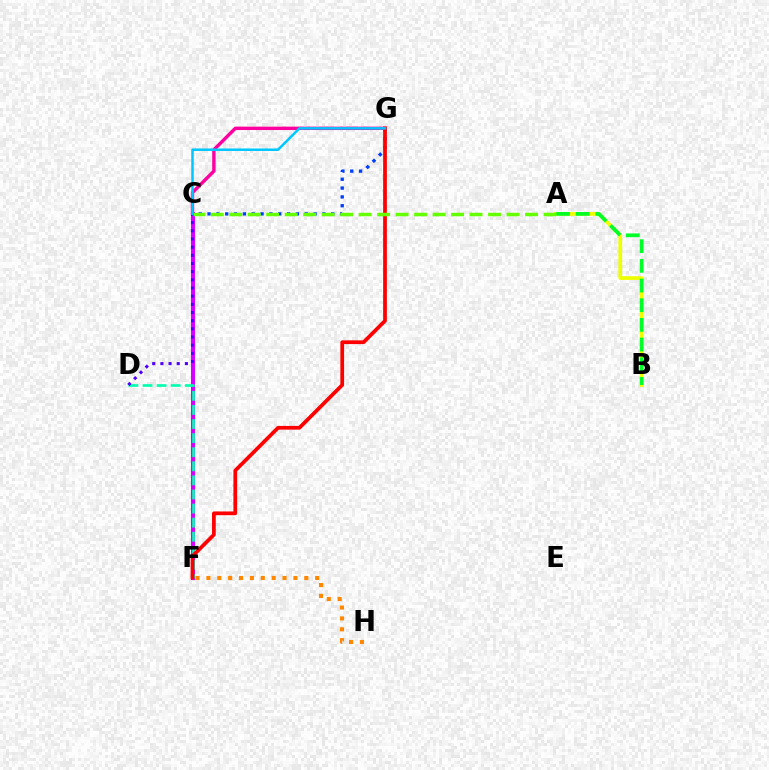{('C', 'F'): [{'color': '#d600ff', 'line_style': 'solid', 'thickness': 2.94}], ('C', 'G'): [{'color': '#ff00a0', 'line_style': 'solid', 'thickness': 2.45}, {'color': '#003fff', 'line_style': 'dotted', 'thickness': 2.4}, {'color': '#00c7ff', 'line_style': 'solid', 'thickness': 1.81}], ('A', 'B'): [{'color': '#eeff00', 'line_style': 'solid', 'thickness': 2.69}, {'color': '#00ff27', 'line_style': 'dashed', 'thickness': 2.67}], ('D', 'F'): [{'color': '#00ffaf', 'line_style': 'dashed', 'thickness': 1.91}], ('C', 'D'): [{'color': '#4f00ff', 'line_style': 'dotted', 'thickness': 2.22}], ('F', 'G'): [{'color': '#ff0000', 'line_style': 'solid', 'thickness': 2.69}], ('A', 'C'): [{'color': '#66ff00', 'line_style': 'dashed', 'thickness': 2.51}], ('F', 'H'): [{'color': '#ff8800', 'line_style': 'dotted', 'thickness': 2.96}]}